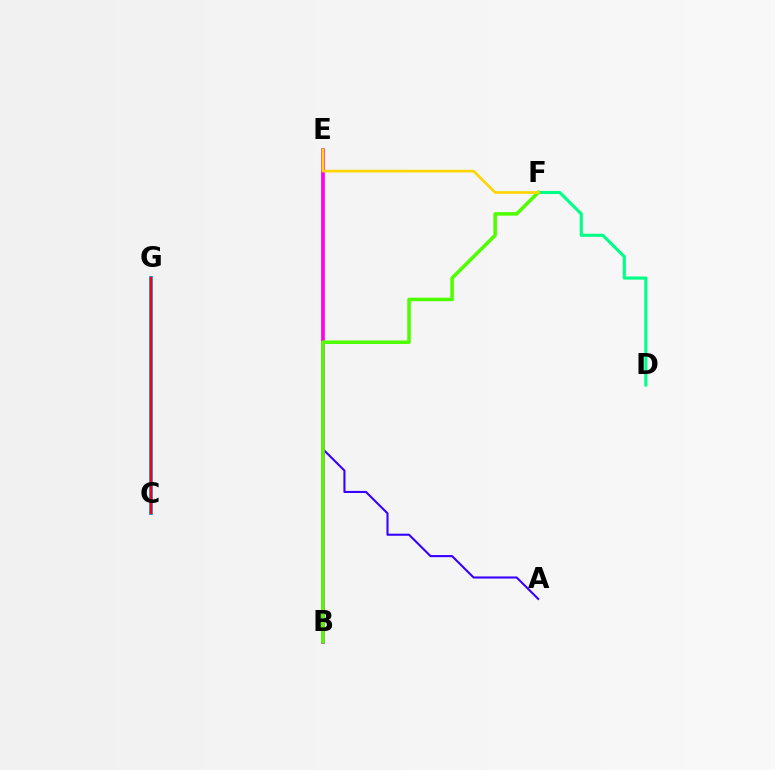{('A', 'E'): [{'color': '#3700ff', 'line_style': 'solid', 'thickness': 1.51}], ('C', 'G'): [{'color': '#009eff', 'line_style': 'solid', 'thickness': 2.71}, {'color': '#ff0000', 'line_style': 'solid', 'thickness': 1.71}], ('B', 'E'): [{'color': '#ff00ed', 'line_style': 'solid', 'thickness': 2.64}], ('D', 'F'): [{'color': '#00ff86', 'line_style': 'solid', 'thickness': 2.24}], ('B', 'F'): [{'color': '#4fff00', 'line_style': 'solid', 'thickness': 2.54}], ('E', 'F'): [{'color': '#ffd500', 'line_style': 'solid', 'thickness': 1.93}]}